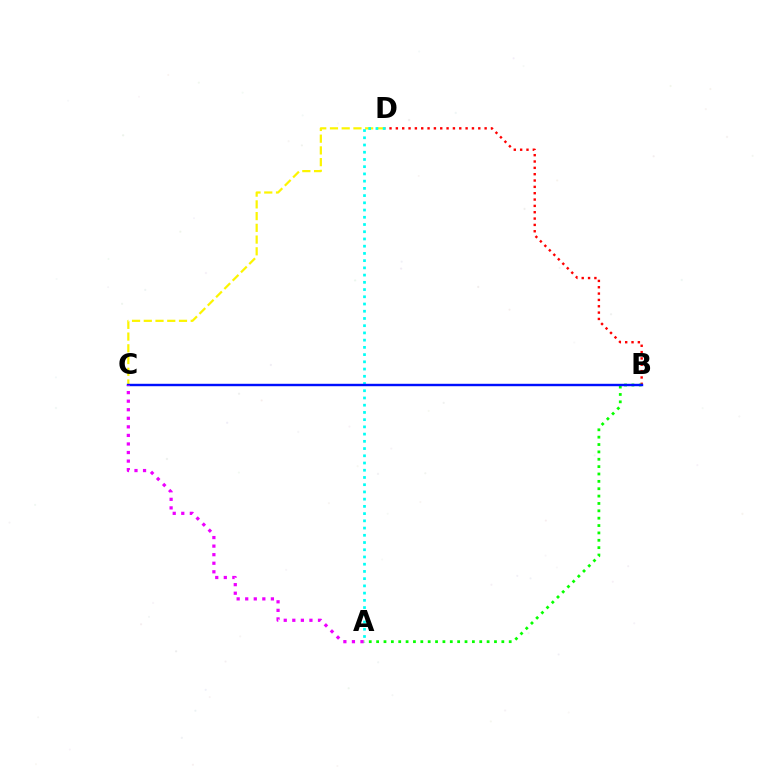{('B', 'D'): [{'color': '#ff0000', 'line_style': 'dotted', 'thickness': 1.72}], ('C', 'D'): [{'color': '#fcf500', 'line_style': 'dashed', 'thickness': 1.59}], ('A', 'D'): [{'color': '#00fff6', 'line_style': 'dotted', 'thickness': 1.96}], ('A', 'B'): [{'color': '#08ff00', 'line_style': 'dotted', 'thickness': 2.0}], ('B', 'C'): [{'color': '#0010ff', 'line_style': 'solid', 'thickness': 1.74}], ('A', 'C'): [{'color': '#ee00ff', 'line_style': 'dotted', 'thickness': 2.33}]}